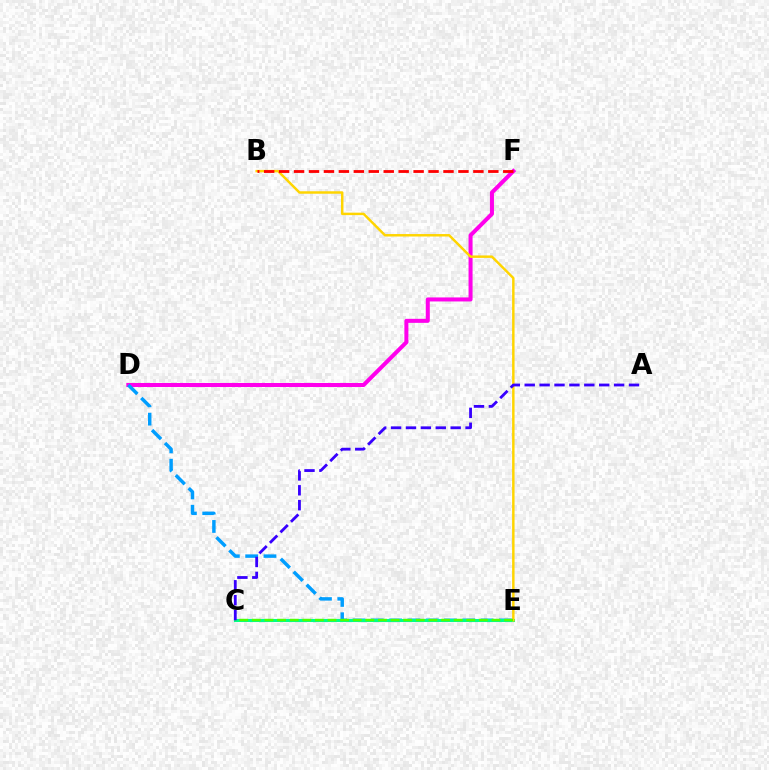{('D', 'F'): [{'color': '#ff00ed', 'line_style': 'solid', 'thickness': 2.9}], ('D', 'E'): [{'color': '#009eff', 'line_style': 'dashed', 'thickness': 2.49}], ('C', 'E'): [{'color': '#00ff86', 'line_style': 'solid', 'thickness': 2.2}, {'color': '#4fff00', 'line_style': 'dashed', 'thickness': 1.71}], ('B', 'E'): [{'color': '#ffd500', 'line_style': 'solid', 'thickness': 1.77}], ('B', 'F'): [{'color': '#ff0000', 'line_style': 'dashed', 'thickness': 2.03}], ('A', 'C'): [{'color': '#3700ff', 'line_style': 'dashed', 'thickness': 2.02}]}